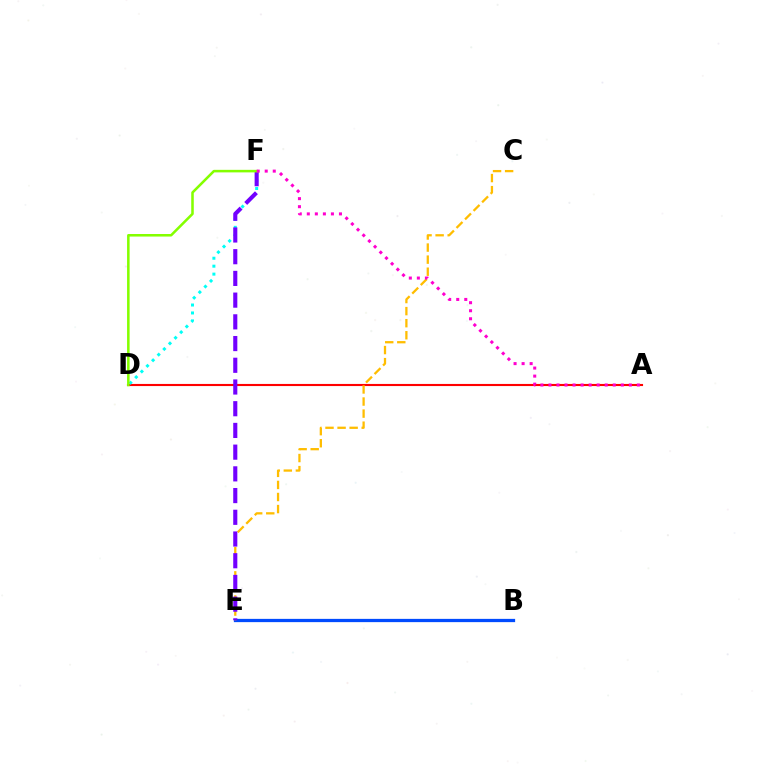{('B', 'E'): [{'color': '#00ff39', 'line_style': 'dotted', 'thickness': 1.96}, {'color': '#004bff', 'line_style': 'solid', 'thickness': 2.34}], ('A', 'D'): [{'color': '#ff0000', 'line_style': 'solid', 'thickness': 1.53}], ('C', 'E'): [{'color': '#ffbd00', 'line_style': 'dashed', 'thickness': 1.64}], ('D', 'F'): [{'color': '#00fff6', 'line_style': 'dotted', 'thickness': 2.16}, {'color': '#84ff00', 'line_style': 'solid', 'thickness': 1.83}], ('E', 'F'): [{'color': '#7200ff', 'line_style': 'dashed', 'thickness': 2.95}], ('A', 'F'): [{'color': '#ff00cf', 'line_style': 'dotted', 'thickness': 2.18}]}